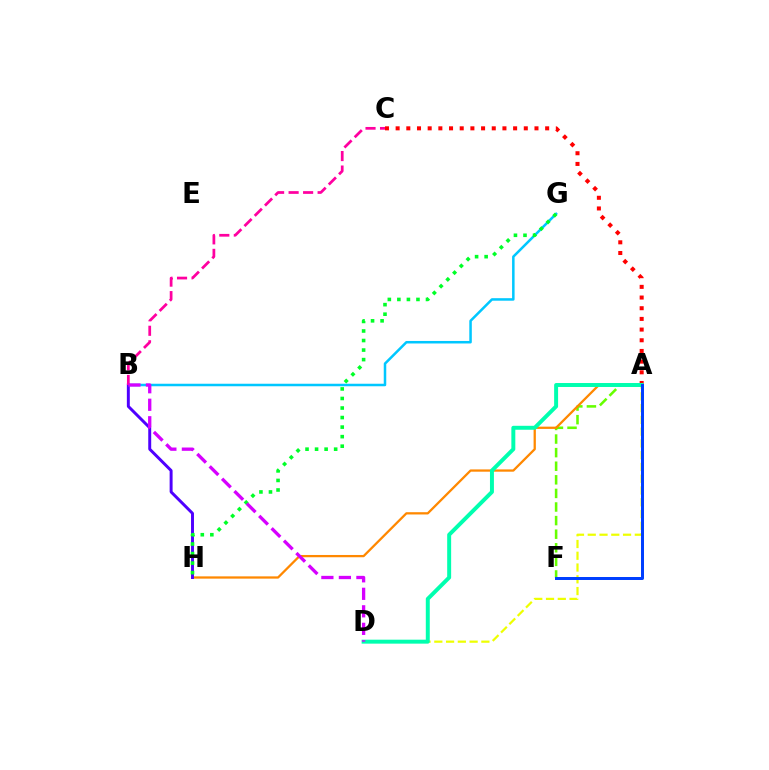{('A', 'F'): [{'color': '#66ff00', 'line_style': 'dashed', 'thickness': 1.85}, {'color': '#003fff', 'line_style': 'solid', 'thickness': 2.15}], ('A', 'D'): [{'color': '#eeff00', 'line_style': 'dashed', 'thickness': 1.6}, {'color': '#00ffaf', 'line_style': 'solid', 'thickness': 2.85}], ('A', 'H'): [{'color': '#ff8800', 'line_style': 'solid', 'thickness': 1.64}], ('B', 'G'): [{'color': '#00c7ff', 'line_style': 'solid', 'thickness': 1.81}], ('B', 'H'): [{'color': '#4f00ff', 'line_style': 'solid', 'thickness': 2.13}], ('A', 'C'): [{'color': '#ff0000', 'line_style': 'dotted', 'thickness': 2.9}], ('B', 'C'): [{'color': '#ff00a0', 'line_style': 'dashed', 'thickness': 1.97}], ('G', 'H'): [{'color': '#00ff27', 'line_style': 'dotted', 'thickness': 2.59}], ('B', 'D'): [{'color': '#d600ff', 'line_style': 'dashed', 'thickness': 2.38}]}